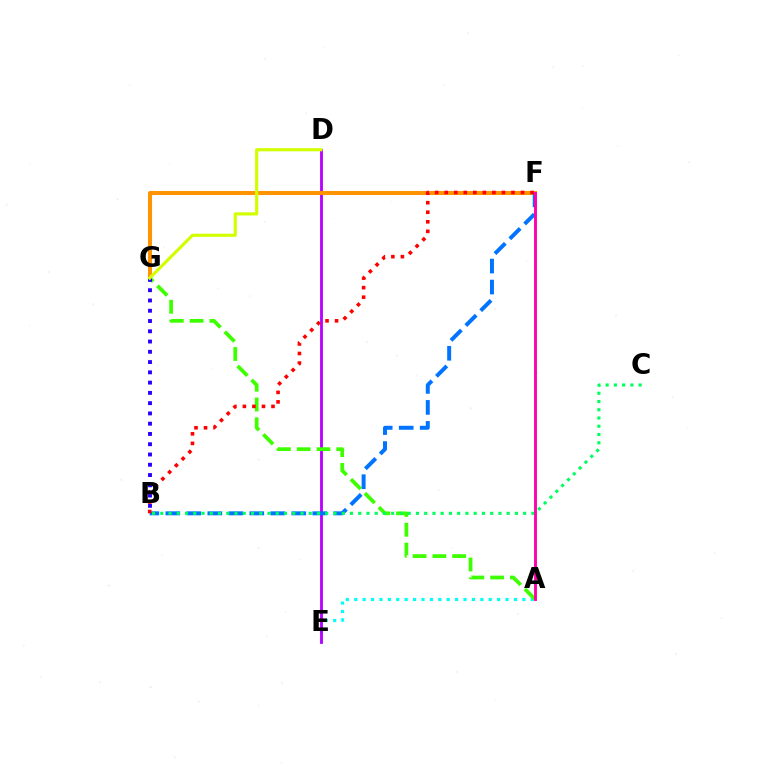{('A', 'E'): [{'color': '#00fff6', 'line_style': 'dotted', 'thickness': 2.28}], ('D', 'E'): [{'color': '#b900ff', 'line_style': 'solid', 'thickness': 2.04}], ('F', 'G'): [{'color': '#ff9400', 'line_style': 'solid', 'thickness': 2.91}], ('A', 'G'): [{'color': '#3dff00', 'line_style': 'dashed', 'thickness': 2.69}], ('B', 'G'): [{'color': '#2500ff', 'line_style': 'dotted', 'thickness': 2.79}], ('B', 'F'): [{'color': '#0074ff', 'line_style': 'dashed', 'thickness': 2.85}, {'color': '#ff0000', 'line_style': 'dotted', 'thickness': 2.59}], ('D', 'G'): [{'color': '#d1ff00', 'line_style': 'solid', 'thickness': 2.28}], ('B', 'C'): [{'color': '#00ff5c', 'line_style': 'dotted', 'thickness': 2.24}], ('A', 'F'): [{'color': '#ff00ac', 'line_style': 'solid', 'thickness': 2.08}]}